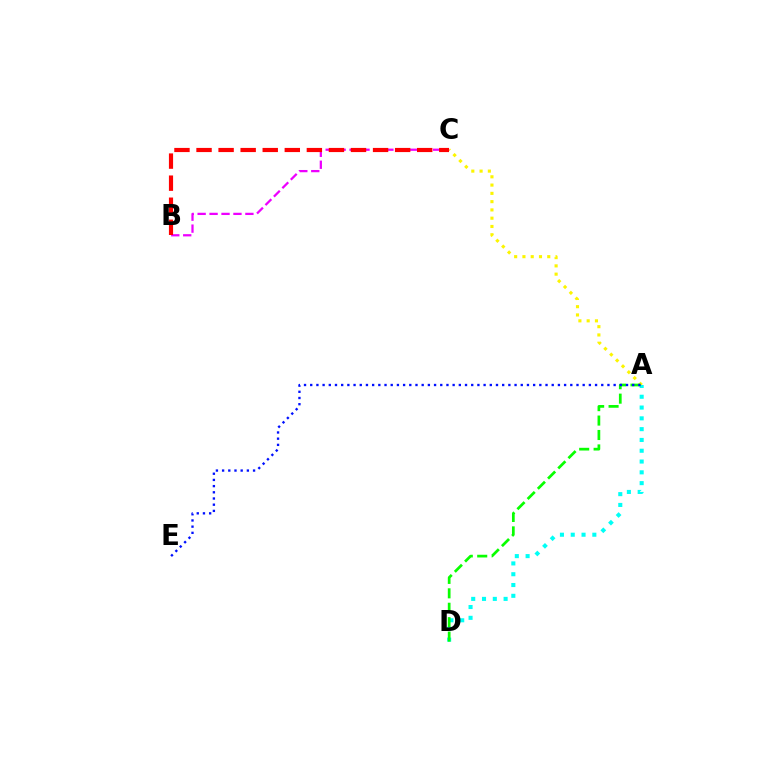{('A', 'C'): [{'color': '#fcf500', 'line_style': 'dotted', 'thickness': 2.25}], ('B', 'C'): [{'color': '#ee00ff', 'line_style': 'dashed', 'thickness': 1.62}, {'color': '#ff0000', 'line_style': 'dashed', 'thickness': 3.0}], ('A', 'D'): [{'color': '#00fff6', 'line_style': 'dotted', 'thickness': 2.93}, {'color': '#08ff00', 'line_style': 'dashed', 'thickness': 1.96}], ('A', 'E'): [{'color': '#0010ff', 'line_style': 'dotted', 'thickness': 1.68}]}